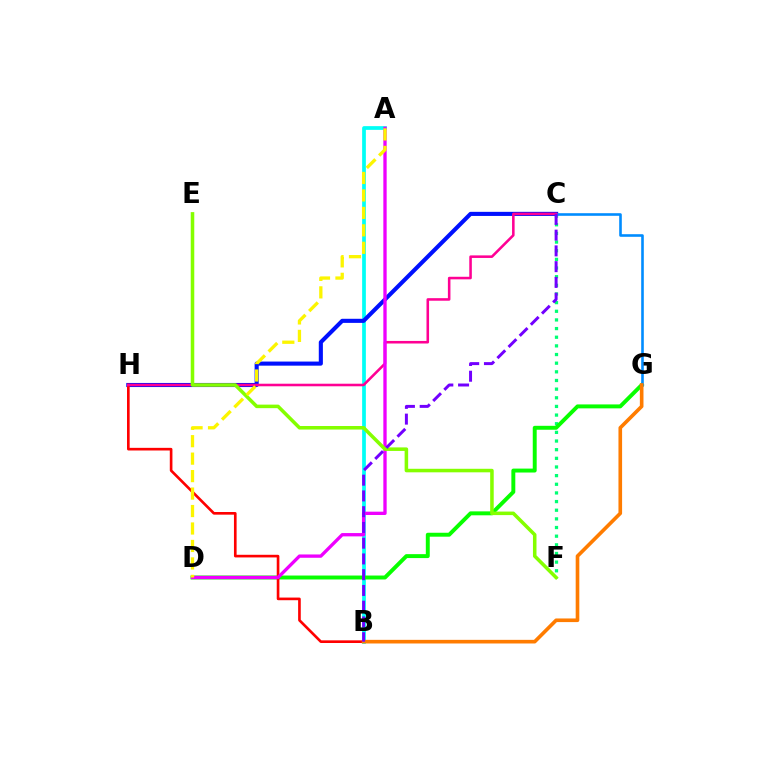{('A', 'B'): [{'color': '#00fff6', 'line_style': 'solid', 'thickness': 2.68}], ('C', 'F'): [{'color': '#00ff74', 'line_style': 'dotted', 'thickness': 2.35}], ('C', 'H'): [{'color': '#0010ff', 'line_style': 'solid', 'thickness': 2.95}, {'color': '#ff0094', 'line_style': 'solid', 'thickness': 1.84}], ('D', 'G'): [{'color': '#08ff00', 'line_style': 'solid', 'thickness': 2.83}], ('B', 'H'): [{'color': '#ff0000', 'line_style': 'solid', 'thickness': 1.91}], ('C', 'G'): [{'color': '#008cff', 'line_style': 'solid', 'thickness': 1.88}], ('A', 'D'): [{'color': '#ee00ff', 'line_style': 'solid', 'thickness': 2.39}, {'color': '#fcf500', 'line_style': 'dashed', 'thickness': 2.37}], ('B', 'G'): [{'color': '#ff7c00', 'line_style': 'solid', 'thickness': 2.61}], ('E', 'F'): [{'color': '#84ff00', 'line_style': 'solid', 'thickness': 2.55}], ('B', 'C'): [{'color': '#7200ff', 'line_style': 'dashed', 'thickness': 2.14}]}